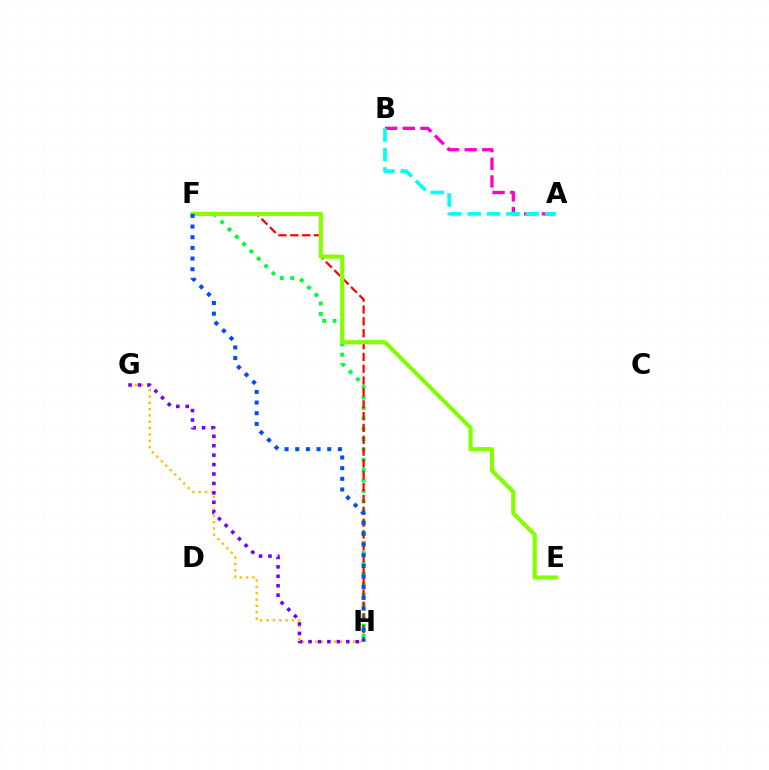{('G', 'H'): [{'color': '#ffbd00', 'line_style': 'dotted', 'thickness': 1.72}, {'color': '#7200ff', 'line_style': 'dotted', 'thickness': 2.56}], ('A', 'B'): [{'color': '#ff00cf', 'line_style': 'dashed', 'thickness': 2.4}, {'color': '#00fff6', 'line_style': 'dashed', 'thickness': 2.64}], ('F', 'H'): [{'color': '#00ff39', 'line_style': 'dotted', 'thickness': 2.82}, {'color': '#ff0000', 'line_style': 'dashed', 'thickness': 1.61}, {'color': '#004bff', 'line_style': 'dotted', 'thickness': 2.9}], ('E', 'F'): [{'color': '#84ff00', 'line_style': 'solid', 'thickness': 2.99}]}